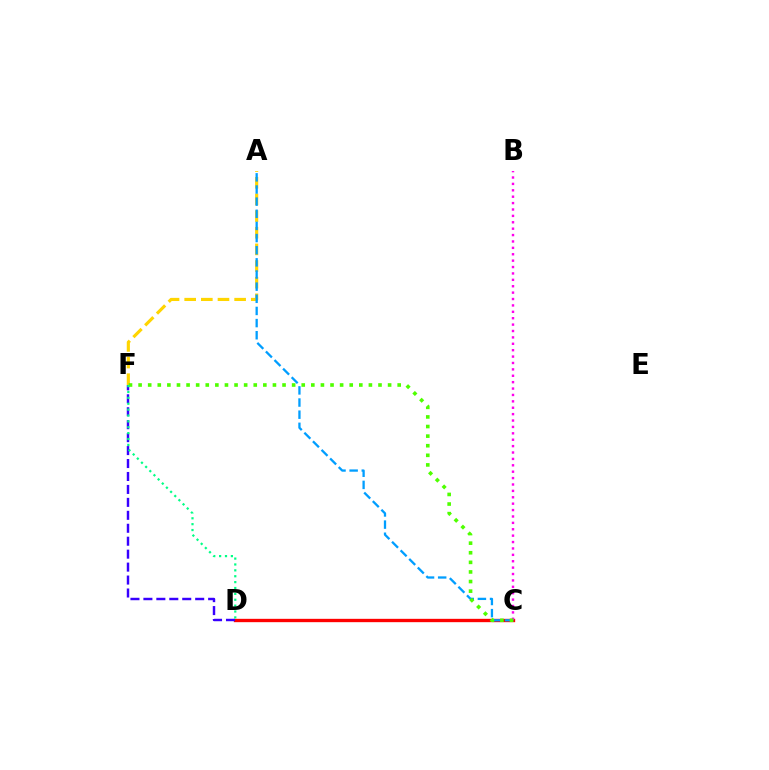{('C', 'D'): [{'color': '#ff0000', 'line_style': 'solid', 'thickness': 2.41}], ('D', 'F'): [{'color': '#3700ff', 'line_style': 'dashed', 'thickness': 1.76}, {'color': '#00ff86', 'line_style': 'dotted', 'thickness': 1.6}], ('B', 'C'): [{'color': '#ff00ed', 'line_style': 'dotted', 'thickness': 1.74}], ('A', 'F'): [{'color': '#ffd500', 'line_style': 'dashed', 'thickness': 2.26}], ('A', 'C'): [{'color': '#009eff', 'line_style': 'dashed', 'thickness': 1.65}], ('C', 'F'): [{'color': '#4fff00', 'line_style': 'dotted', 'thickness': 2.61}]}